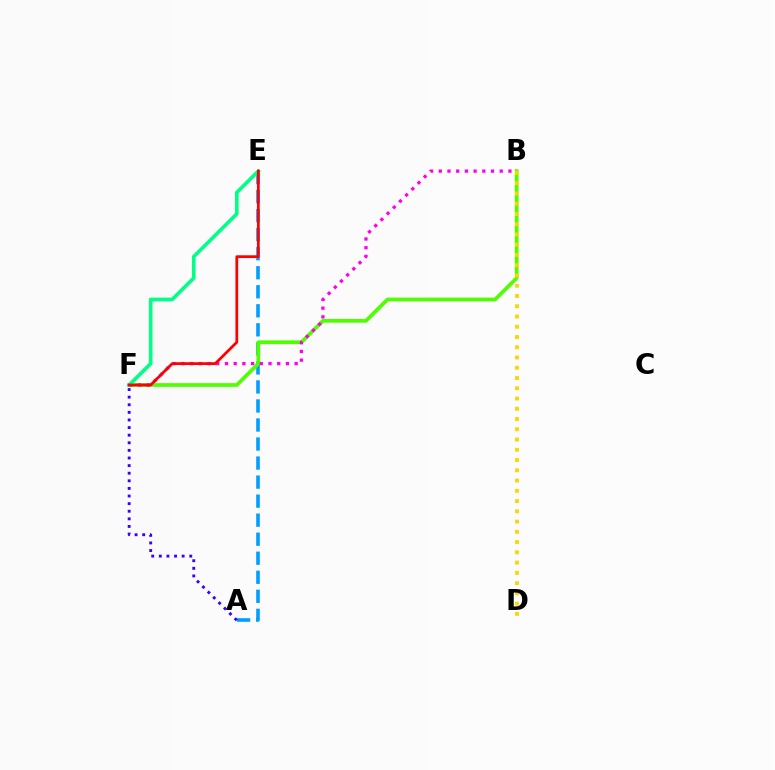{('A', 'E'): [{'color': '#009eff', 'line_style': 'dashed', 'thickness': 2.59}], ('B', 'F'): [{'color': '#4fff00', 'line_style': 'solid', 'thickness': 2.67}, {'color': '#ff00ed', 'line_style': 'dotted', 'thickness': 2.37}], ('A', 'F'): [{'color': '#3700ff', 'line_style': 'dotted', 'thickness': 2.07}], ('B', 'D'): [{'color': '#ffd500', 'line_style': 'dotted', 'thickness': 2.79}], ('E', 'F'): [{'color': '#00ff86', 'line_style': 'solid', 'thickness': 2.62}, {'color': '#ff0000', 'line_style': 'solid', 'thickness': 1.99}]}